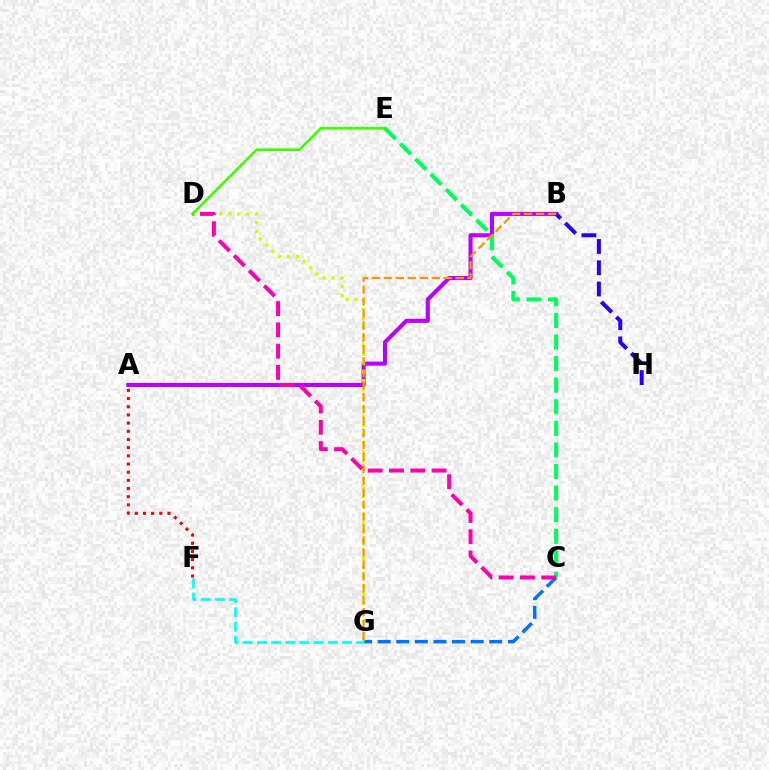{('C', 'G'): [{'color': '#0074ff', 'line_style': 'dashed', 'thickness': 2.53}], ('F', 'G'): [{'color': '#00fff6', 'line_style': 'dashed', 'thickness': 1.93}], ('A', 'B'): [{'color': '#b900ff', 'line_style': 'solid', 'thickness': 2.94}], ('A', 'F'): [{'color': '#ff0000', 'line_style': 'dotted', 'thickness': 2.22}], ('D', 'G'): [{'color': '#d1ff00', 'line_style': 'dotted', 'thickness': 2.42}], ('C', 'E'): [{'color': '#00ff5c', 'line_style': 'dashed', 'thickness': 2.93}], ('B', 'H'): [{'color': '#2500ff', 'line_style': 'dashed', 'thickness': 2.89}], ('B', 'G'): [{'color': '#ff9400', 'line_style': 'dashed', 'thickness': 1.62}], ('C', 'D'): [{'color': '#ff00ac', 'line_style': 'dashed', 'thickness': 2.89}], ('D', 'E'): [{'color': '#3dff00', 'line_style': 'solid', 'thickness': 1.87}]}